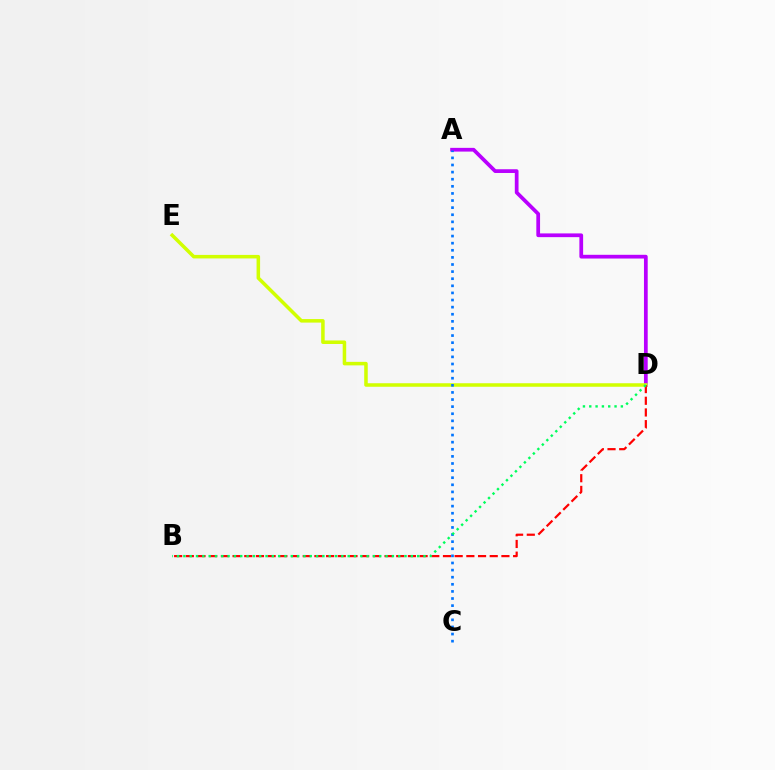{('A', 'D'): [{'color': '#b900ff', 'line_style': 'solid', 'thickness': 2.69}], ('D', 'E'): [{'color': '#d1ff00', 'line_style': 'solid', 'thickness': 2.54}], ('B', 'D'): [{'color': '#ff0000', 'line_style': 'dashed', 'thickness': 1.59}, {'color': '#00ff5c', 'line_style': 'dotted', 'thickness': 1.72}], ('A', 'C'): [{'color': '#0074ff', 'line_style': 'dotted', 'thickness': 1.93}]}